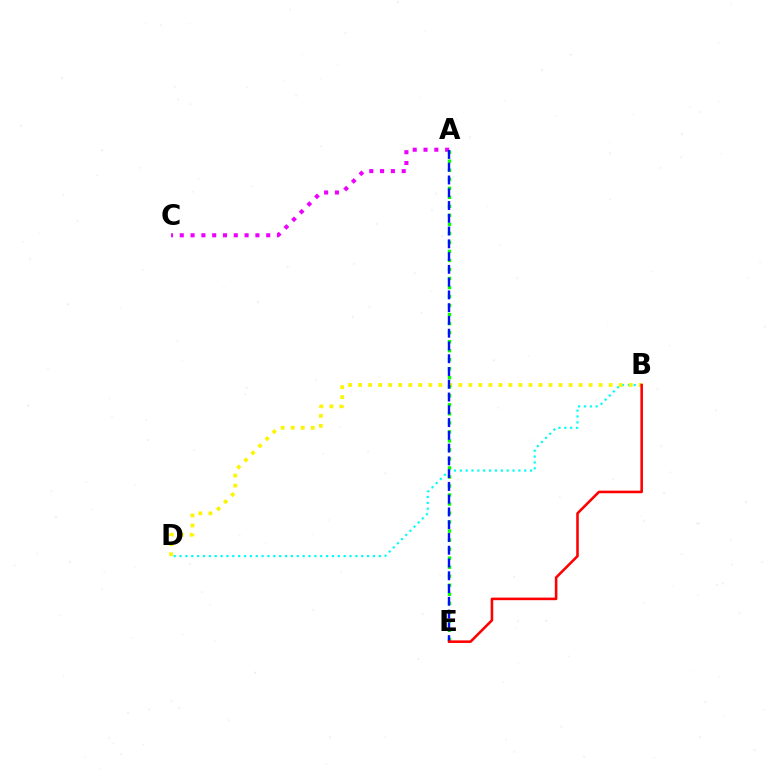{('B', 'D'): [{'color': '#00fff6', 'line_style': 'dotted', 'thickness': 1.59}, {'color': '#fcf500', 'line_style': 'dotted', 'thickness': 2.72}], ('A', 'C'): [{'color': '#ee00ff', 'line_style': 'dotted', 'thickness': 2.94}], ('A', 'E'): [{'color': '#08ff00', 'line_style': 'dotted', 'thickness': 2.45}, {'color': '#0010ff', 'line_style': 'dashed', 'thickness': 1.73}], ('B', 'E'): [{'color': '#ff0000', 'line_style': 'solid', 'thickness': 1.85}]}